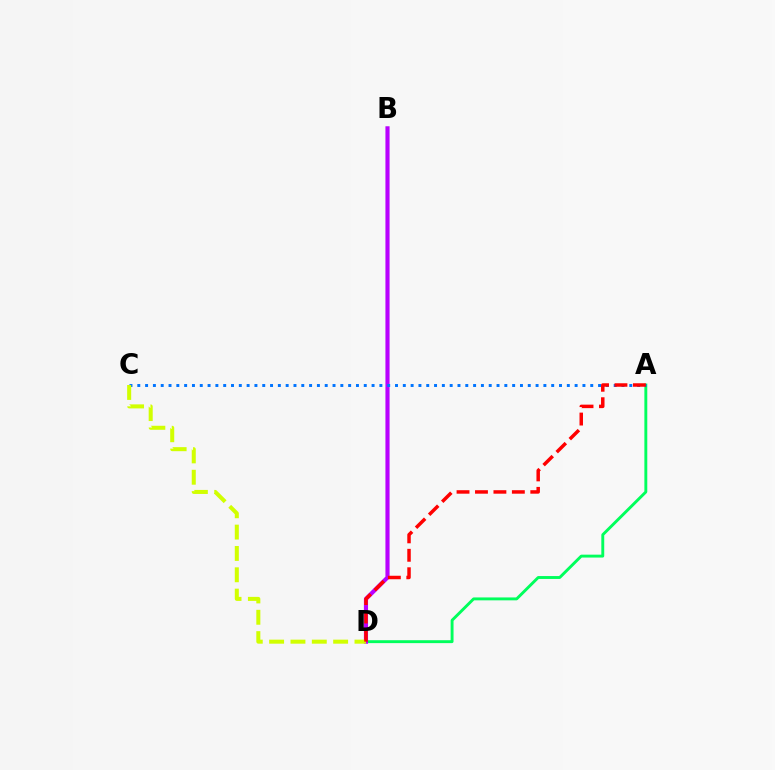{('A', 'D'): [{'color': '#00ff5c', 'line_style': 'solid', 'thickness': 2.09}, {'color': '#ff0000', 'line_style': 'dashed', 'thickness': 2.51}], ('B', 'D'): [{'color': '#b900ff', 'line_style': 'solid', 'thickness': 2.97}], ('A', 'C'): [{'color': '#0074ff', 'line_style': 'dotted', 'thickness': 2.12}], ('C', 'D'): [{'color': '#d1ff00', 'line_style': 'dashed', 'thickness': 2.9}]}